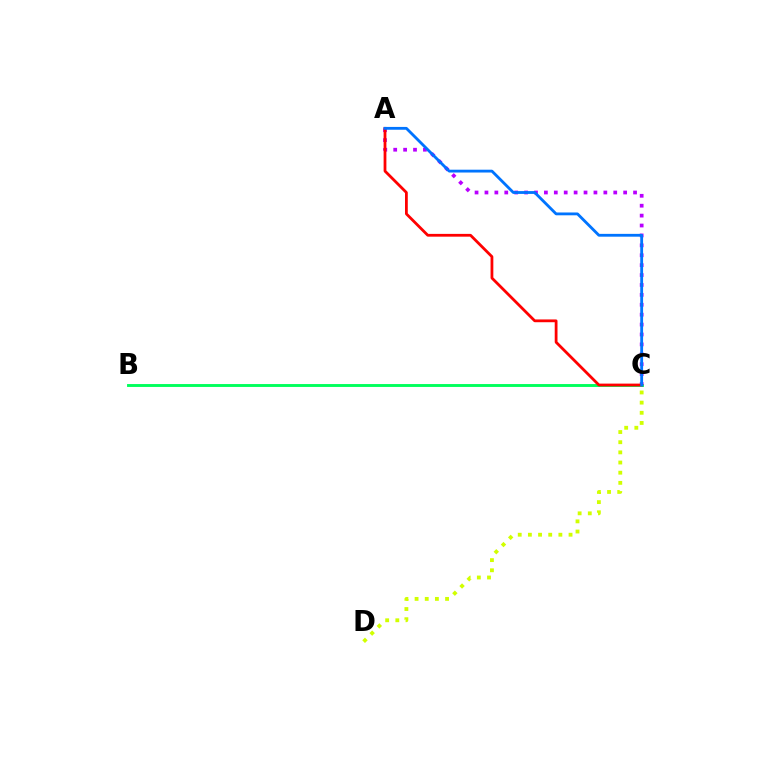{('C', 'D'): [{'color': '#d1ff00', 'line_style': 'dotted', 'thickness': 2.76}], ('B', 'C'): [{'color': '#00ff5c', 'line_style': 'solid', 'thickness': 2.08}], ('A', 'C'): [{'color': '#b900ff', 'line_style': 'dotted', 'thickness': 2.69}, {'color': '#ff0000', 'line_style': 'solid', 'thickness': 2.0}, {'color': '#0074ff', 'line_style': 'solid', 'thickness': 2.03}]}